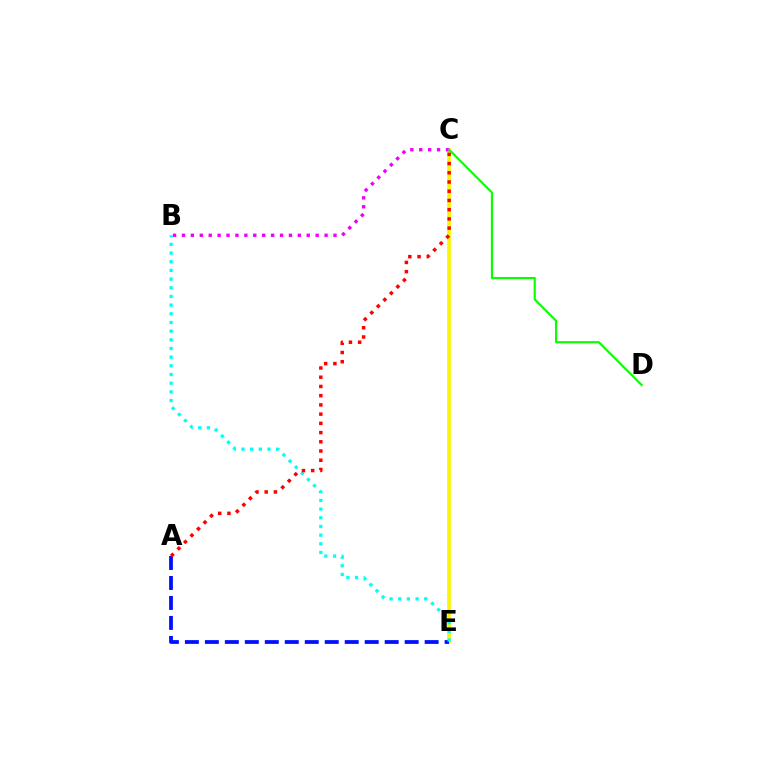{('C', 'E'): [{'color': '#fcf500', 'line_style': 'solid', 'thickness': 2.62}], ('A', 'E'): [{'color': '#0010ff', 'line_style': 'dashed', 'thickness': 2.71}], ('B', 'C'): [{'color': '#ee00ff', 'line_style': 'dotted', 'thickness': 2.42}], ('B', 'E'): [{'color': '#00fff6', 'line_style': 'dotted', 'thickness': 2.36}], ('C', 'D'): [{'color': '#08ff00', 'line_style': 'solid', 'thickness': 1.56}], ('A', 'C'): [{'color': '#ff0000', 'line_style': 'dotted', 'thickness': 2.51}]}